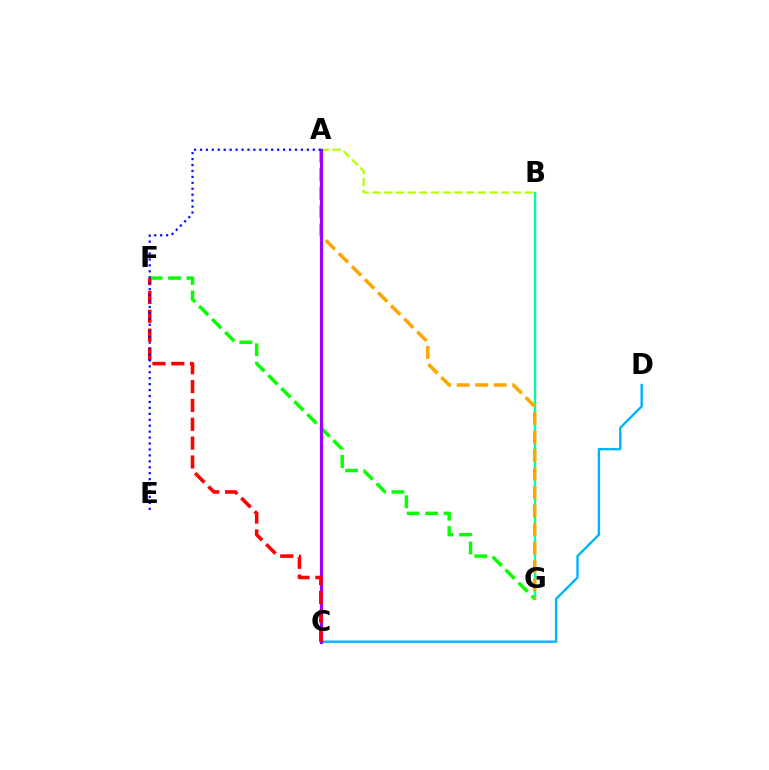{('B', 'G'): [{'color': '#00ff9d', 'line_style': 'solid', 'thickness': 1.74}], ('F', 'G'): [{'color': '#08ff00', 'line_style': 'dashed', 'thickness': 2.5}], ('C', 'D'): [{'color': '#00b5ff', 'line_style': 'solid', 'thickness': 1.72}], ('A', 'C'): [{'color': '#ff00bd', 'line_style': 'dashed', 'thickness': 1.89}, {'color': '#9b00ff', 'line_style': 'solid', 'thickness': 2.3}], ('A', 'G'): [{'color': '#ffa500', 'line_style': 'dashed', 'thickness': 2.51}], ('A', 'B'): [{'color': '#b3ff00', 'line_style': 'dashed', 'thickness': 1.59}], ('C', 'F'): [{'color': '#ff0000', 'line_style': 'dashed', 'thickness': 2.56}], ('A', 'E'): [{'color': '#0010ff', 'line_style': 'dotted', 'thickness': 1.61}]}